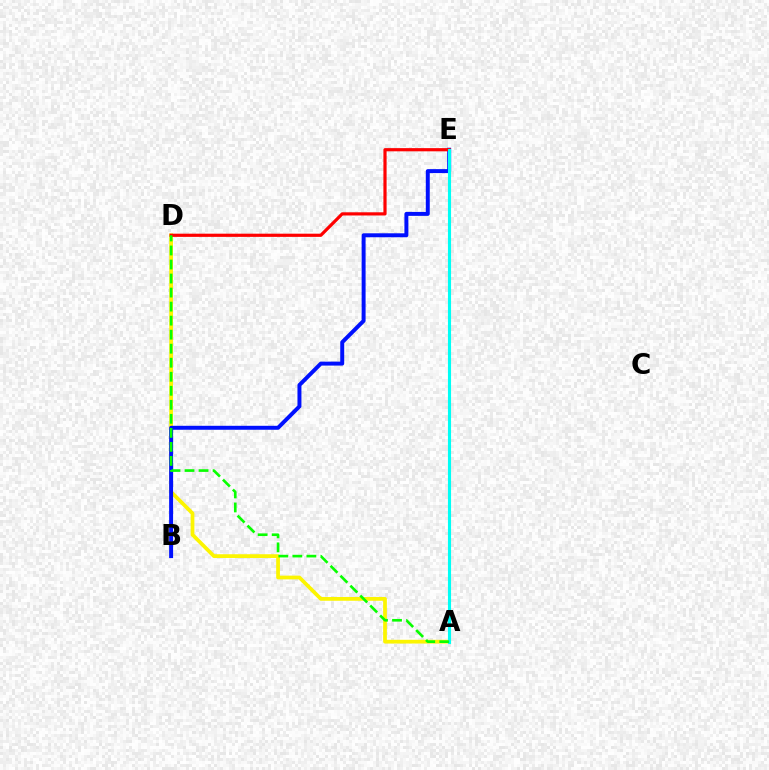{('A', 'D'): [{'color': '#fcf500', 'line_style': 'solid', 'thickness': 2.69}, {'color': '#08ff00', 'line_style': 'dashed', 'thickness': 1.91}], ('B', 'E'): [{'color': '#0010ff', 'line_style': 'solid', 'thickness': 2.85}], ('A', 'E'): [{'color': '#ee00ff', 'line_style': 'solid', 'thickness': 2.16}, {'color': '#00fff6', 'line_style': 'solid', 'thickness': 2.24}], ('D', 'E'): [{'color': '#ff0000', 'line_style': 'solid', 'thickness': 2.29}]}